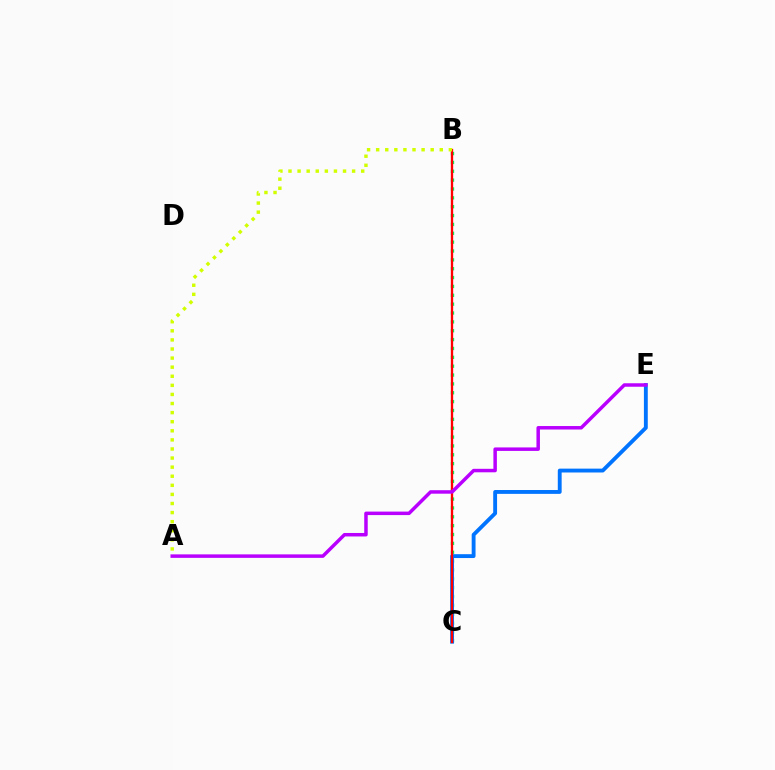{('B', 'C'): [{'color': '#00ff5c', 'line_style': 'dotted', 'thickness': 2.41}, {'color': '#ff0000', 'line_style': 'solid', 'thickness': 1.68}], ('C', 'E'): [{'color': '#0074ff', 'line_style': 'solid', 'thickness': 2.78}], ('A', 'E'): [{'color': '#b900ff', 'line_style': 'solid', 'thickness': 2.51}], ('A', 'B'): [{'color': '#d1ff00', 'line_style': 'dotted', 'thickness': 2.47}]}